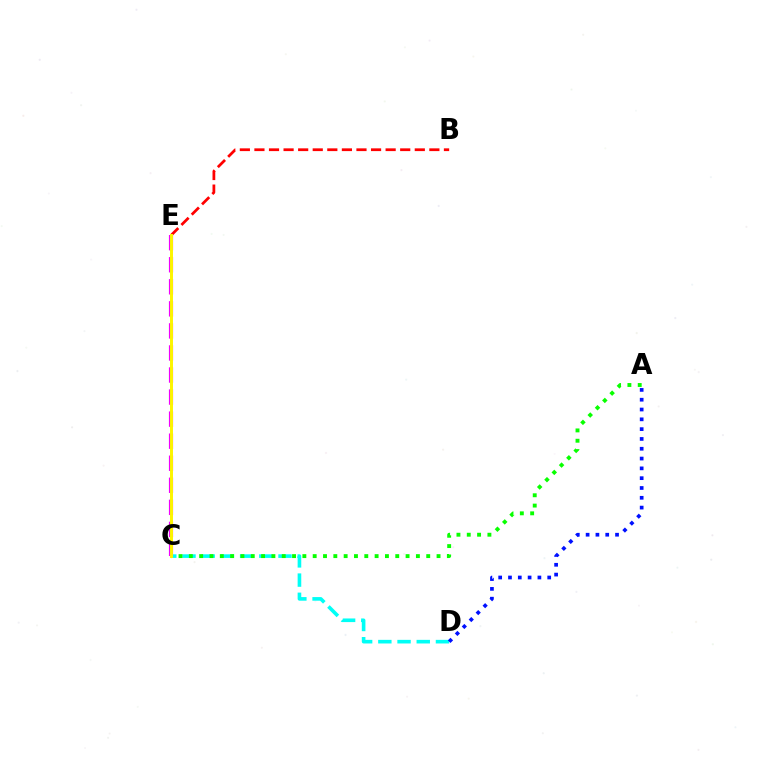{('C', 'E'): [{'color': '#ee00ff', 'line_style': 'dashed', 'thickness': 3.0}, {'color': '#fcf500', 'line_style': 'solid', 'thickness': 2.14}], ('C', 'D'): [{'color': '#00fff6', 'line_style': 'dashed', 'thickness': 2.61}], ('A', 'C'): [{'color': '#08ff00', 'line_style': 'dotted', 'thickness': 2.8}], ('A', 'D'): [{'color': '#0010ff', 'line_style': 'dotted', 'thickness': 2.66}], ('B', 'E'): [{'color': '#ff0000', 'line_style': 'dashed', 'thickness': 1.98}]}